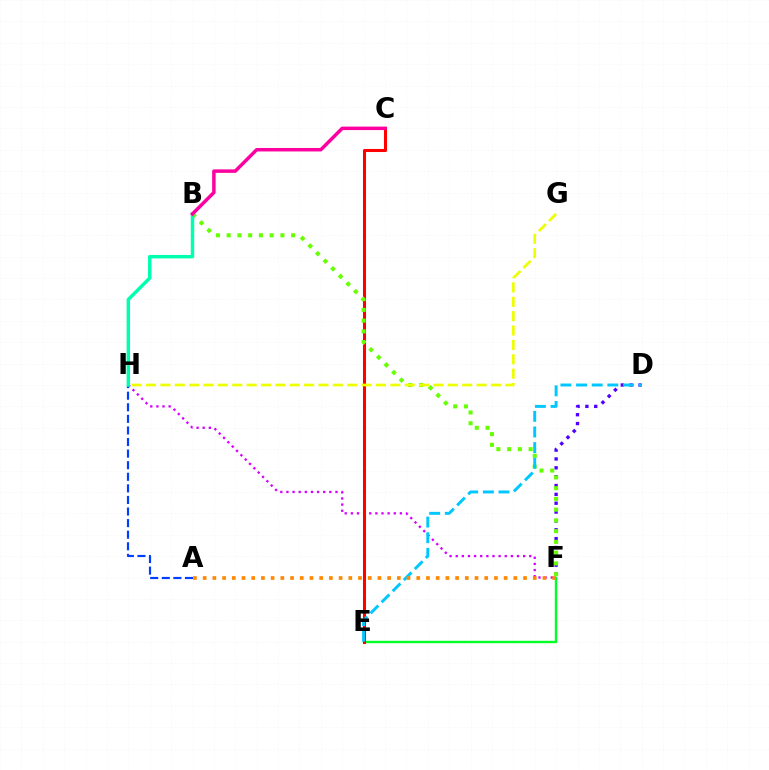{('F', 'H'): [{'color': '#d600ff', 'line_style': 'dotted', 'thickness': 1.67}], ('E', 'F'): [{'color': '#00ff27', 'line_style': 'solid', 'thickness': 1.73}], ('C', 'E'): [{'color': '#ff0000', 'line_style': 'solid', 'thickness': 2.2}], ('D', 'F'): [{'color': '#4f00ff', 'line_style': 'dotted', 'thickness': 2.41}], ('B', 'F'): [{'color': '#66ff00', 'line_style': 'dotted', 'thickness': 2.92}], ('D', 'E'): [{'color': '#00c7ff', 'line_style': 'dashed', 'thickness': 2.12}], ('A', 'H'): [{'color': '#003fff', 'line_style': 'dashed', 'thickness': 1.57}], ('B', 'H'): [{'color': '#00ffaf', 'line_style': 'solid', 'thickness': 2.49}], ('G', 'H'): [{'color': '#eeff00', 'line_style': 'dashed', 'thickness': 1.95}], ('B', 'C'): [{'color': '#ff00a0', 'line_style': 'solid', 'thickness': 2.5}], ('A', 'F'): [{'color': '#ff8800', 'line_style': 'dotted', 'thickness': 2.64}]}